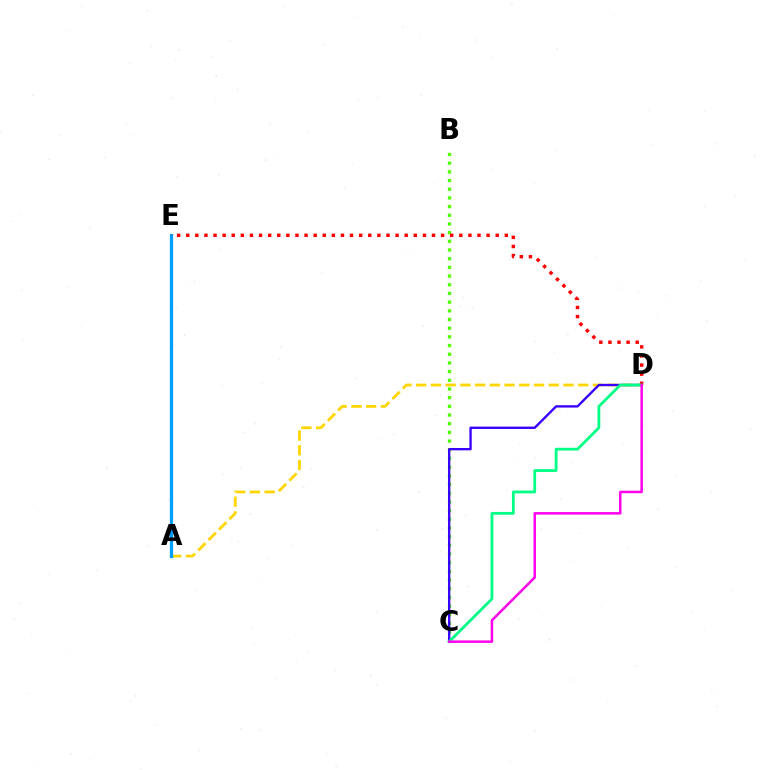{('A', 'D'): [{'color': '#ffd500', 'line_style': 'dashed', 'thickness': 2.0}], ('B', 'C'): [{'color': '#4fff00', 'line_style': 'dotted', 'thickness': 2.36}], ('C', 'D'): [{'color': '#3700ff', 'line_style': 'solid', 'thickness': 1.69}, {'color': '#00ff86', 'line_style': 'solid', 'thickness': 2.01}, {'color': '#ff00ed', 'line_style': 'solid', 'thickness': 1.8}], ('A', 'E'): [{'color': '#009eff', 'line_style': 'solid', 'thickness': 2.33}], ('D', 'E'): [{'color': '#ff0000', 'line_style': 'dotted', 'thickness': 2.47}]}